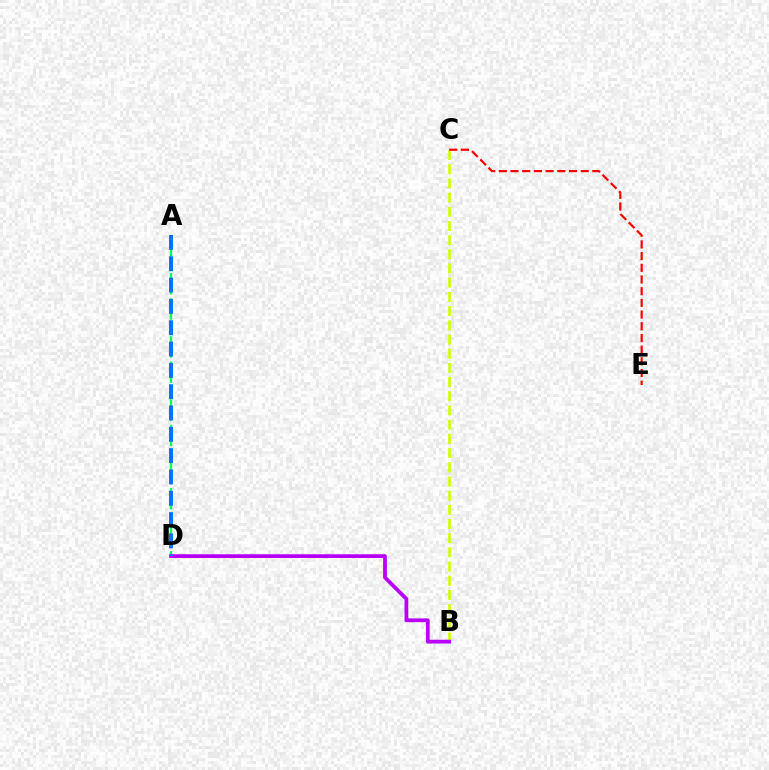{('A', 'D'): [{'color': '#00ff5c', 'line_style': 'dashed', 'thickness': 1.72}, {'color': '#0074ff', 'line_style': 'dashed', 'thickness': 2.9}], ('B', 'C'): [{'color': '#d1ff00', 'line_style': 'dashed', 'thickness': 1.93}], ('C', 'E'): [{'color': '#ff0000', 'line_style': 'dashed', 'thickness': 1.59}], ('B', 'D'): [{'color': '#b900ff', 'line_style': 'solid', 'thickness': 2.71}]}